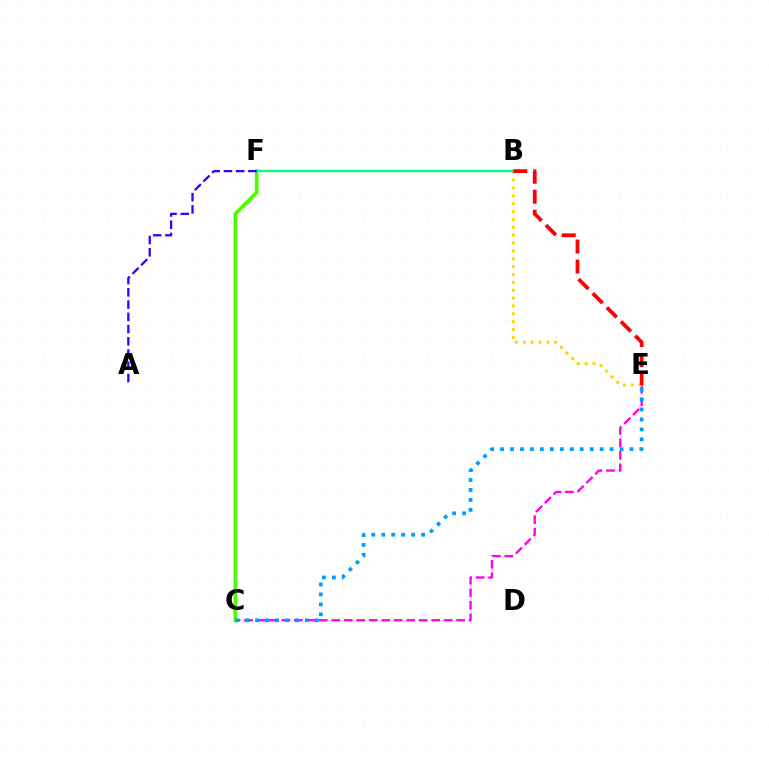{('C', 'E'): [{'color': '#ff00ed', 'line_style': 'dashed', 'thickness': 1.7}, {'color': '#009eff', 'line_style': 'dotted', 'thickness': 2.71}], ('C', 'F'): [{'color': '#4fff00', 'line_style': 'solid', 'thickness': 2.66}], ('B', 'E'): [{'color': '#ffd500', 'line_style': 'dotted', 'thickness': 2.14}, {'color': '#ff0000', 'line_style': 'dashed', 'thickness': 2.72}], ('B', 'F'): [{'color': '#00ff86', 'line_style': 'solid', 'thickness': 1.75}], ('A', 'F'): [{'color': '#3700ff', 'line_style': 'dashed', 'thickness': 1.66}]}